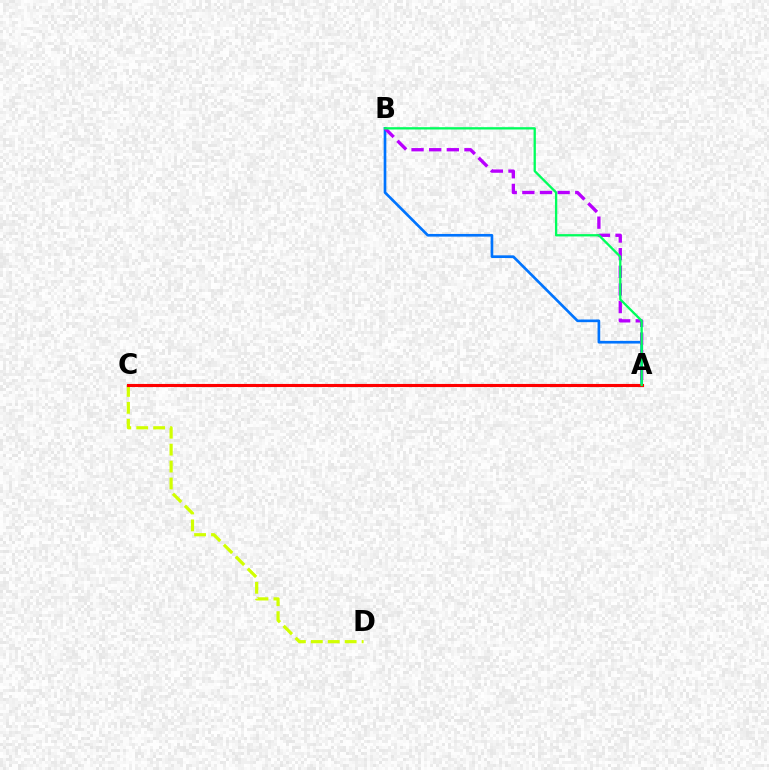{('A', 'B'): [{'color': '#0074ff', 'line_style': 'solid', 'thickness': 1.92}, {'color': '#b900ff', 'line_style': 'dashed', 'thickness': 2.4}, {'color': '#00ff5c', 'line_style': 'solid', 'thickness': 1.67}], ('C', 'D'): [{'color': '#d1ff00', 'line_style': 'dashed', 'thickness': 2.3}], ('A', 'C'): [{'color': '#ff0000', 'line_style': 'solid', 'thickness': 2.23}]}